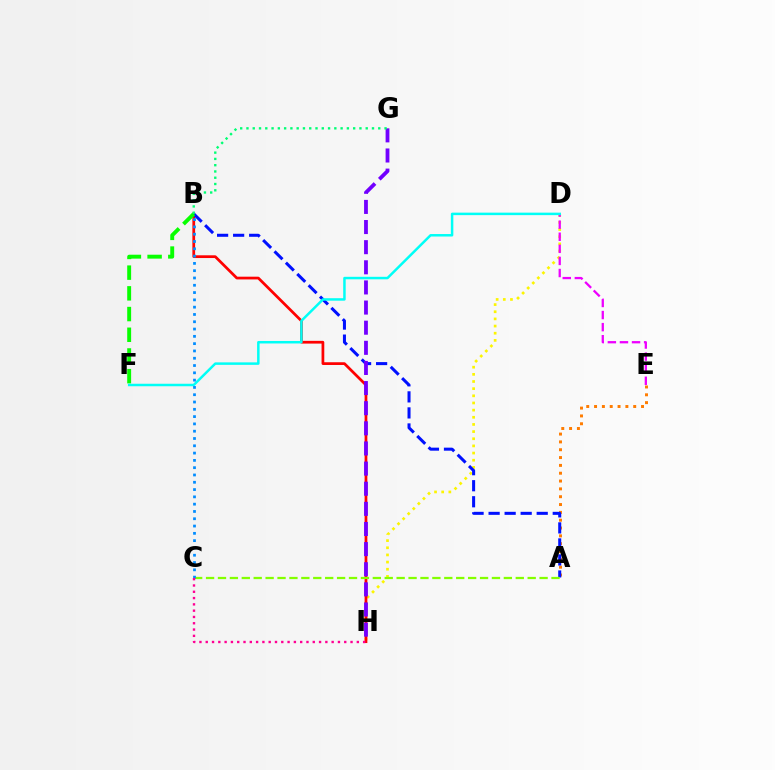{('D', 'H'): [{'color': '#fcf500', 'line_style': 'dotted', 'thickness': 1.94}], ('D', 'E'): [{'color': '#ee00ff', 'line_style': 'dashed', 'thickness': 1.64}], ('B', 'H'): [{'color': '#ff0000', 'line_style': 'solid', 'thickness': 1.97}], ('A', 'E'): [{'color': '#ff7c00', 'line_style': 'dotted', 'thickness': 2.13}], ('A', 'B'): [{'color': '#0010ff', 'line_style': 'dashed', 'thickness': 2.18}], ('G', 'H'): [{'color': '#7200ff', 'line_style': 'dashed', 'thickness': 2.73}], ('B', 'F'): [{'color': '#08ff00', 'line_style': 'dashed', 'thickness': 2.81}], ('D', 'F'): [{'color': '#00fff6', 'line_style': 'solid', 'thickness': 1.79}], ('A', 'C'): [{'color': '#84ff00', 'line_style': 'dashed', 'thickness': 1.62}], ('B', 'C'): [{'color': '#008cff', 'line_style': 'dotted', 'thickness': 1.98}], ('B', 'G'): [{'color': '#00ff74', 'line_style': 'dotted', 'thickness': 1.71}], ('C', 'H'): [{'color': '#ff0094', 'line_style': 'dotted', 'thickness': 1.71}]}